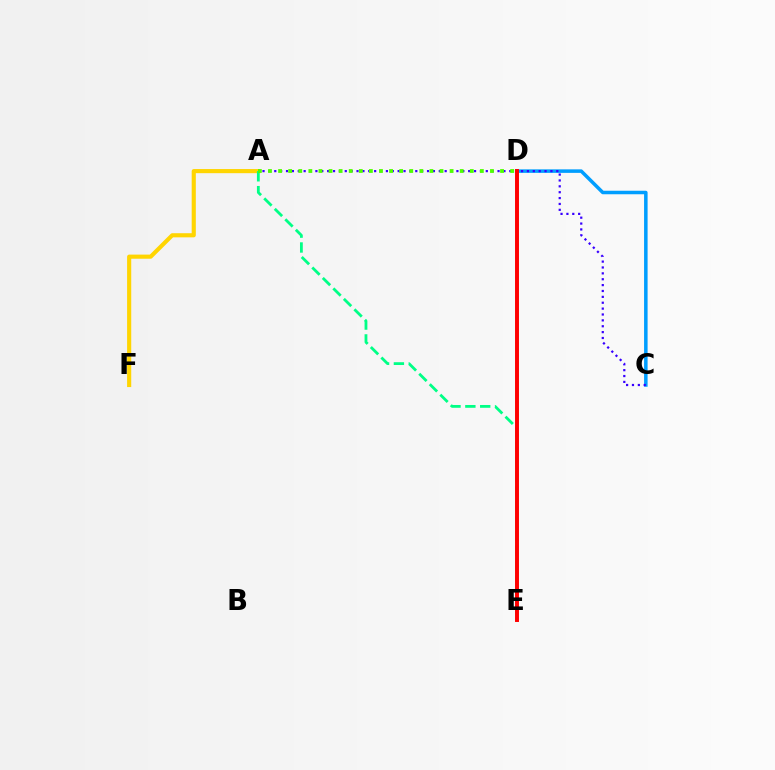{('A', 'F'): [{'color': '#ffd500', 'line_style': 'solid', 'thickness': 2.97}], ('C', 'D'): [{'color': '#009eff', 'line_style': 'solid', 'thickness': 2.53}], ('A', 'C'): [{'color': '#3700ff', 'line_style': 'dotted', 'thickness': 1.6}], ('A', 'E'): [{'color': '#00ff86', 'line_style': 'dashed', 'thickness': 2.02}], ('D', 'E'): [{'color': '#ff00ed', 'line_style': 'dotted', 'thickness': 1.78}, {'color': '#ff0000', 'line_style': 'solid', 'thickness': 2.84}], ('A', 'D'): [{'color': '#4fff00', 'line_style': 'dotted', 'thickness': 2.74}]}